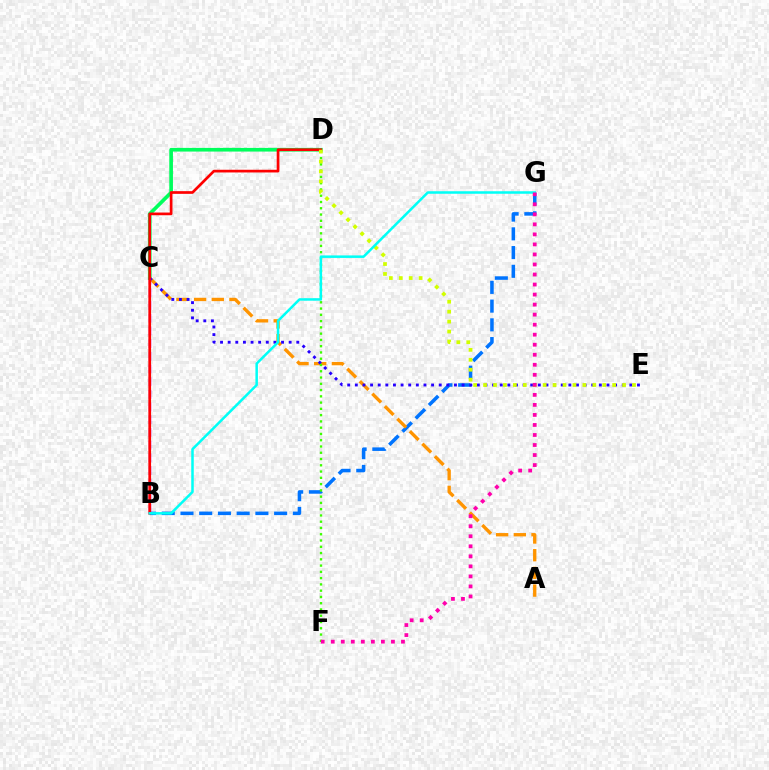{('B', 'G'): [{'color': '#0074ff', 'line_style': 'dashed', 'thickness': 2.54}, {'color': '#00fff6', 'line_style': 'solid', 'thickness': 1.81}], ('C', 'D'): [{'color': '#00ff5c', 'line_style': 'solid', 'thickness': 2.65}], ('A', 'C'): [{'color': '#ff9400', 'line_style': 'dashed', 'thickness': 2.4}], ('C', 'E'): [{'color': '#2500ff', 'line_style': 'dotted', 'thickness': 2.07}], ('D', 'F'): [{'color': '#3dff00', 'line_style': 'dotted', 'thickness': 1.7}], ('B', 'C'): [{'color': '#b900ff', 'line_style': 'dashed', 'thickness': 1.72}], ('B', 'D'): [{'color': '#ff0000', 'line_style': 'solid', 'thickness': 1.94}], ('D', 'E'): [{'color': '#d1ff00', 'line_style': 'dotted', 'thickness': 2.7}], ('F', 'G'): [{'color': '#ff00ac', 'line_style': 'dotted', 'thickness': 2.72}]}